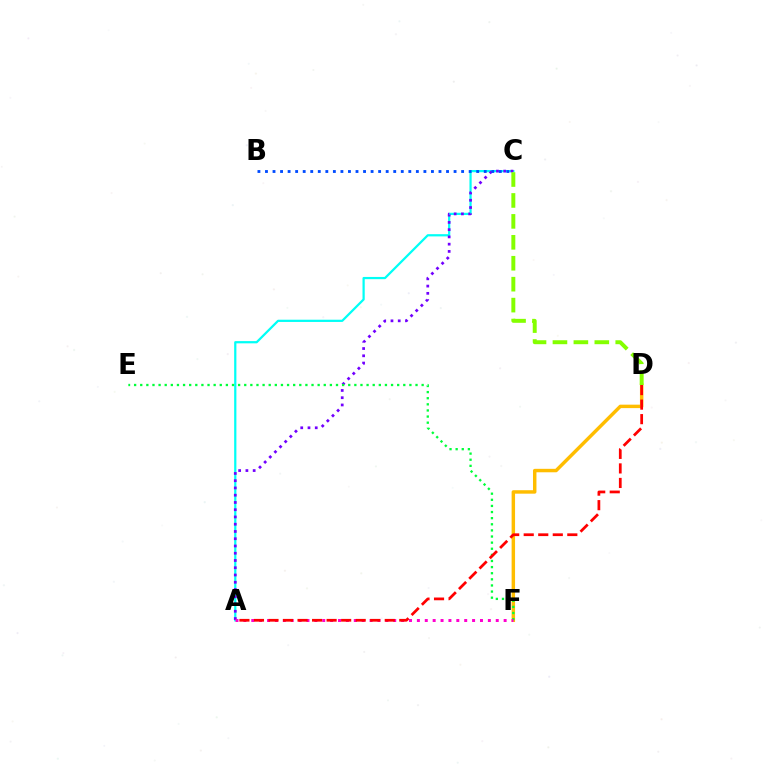{('A', 'C'): [{'color': '#00fff6', 'line_style': 'solid', 'thickness': 1.61}, {'color': '#7200ff', 'line_style': 'dotted', 'thickness': 1.97}], ('D', 'F'): [{'color': '#ffbd00', 'line_style': 'solid', 'thickness': 2.49}], ('E', 'F'): [{'color': '#00ff39', 'line_style': 'dotted', 'thickness': 1.66}], ('A', 'F'): [{'color': '#ff00cf', 'line_style': 'dotted', 'thickness': 2.14}], ('B', 'C'): [{'color': '#004bff', 'line_style': 'dotted', 'thickness': 2.05}], ('A', 'D'): [{'color': '#ff0000', 'line_style': 'dashed', 'thickness': 1.97}], ('C', 'D'): [{'color': '#84ff00', 'line_style': 'dashed', 'thickness': 2.84}]}